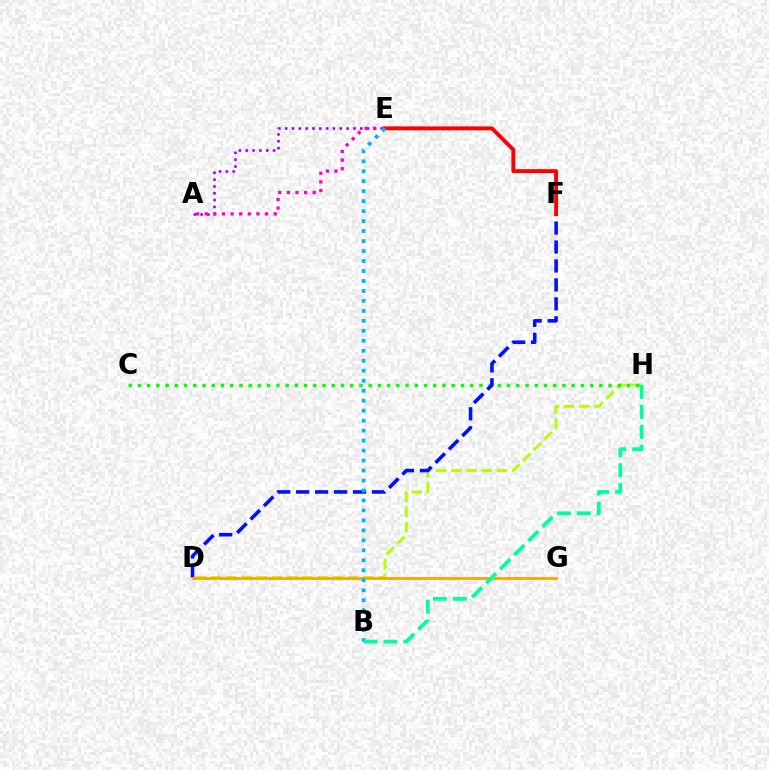{('A', 'E'): [{'color': '#9b00ff', 'line_style': 'dotted', 'thickness': 1.85}, {'color': '#ff00bd', 'line_style': 'dotted', 'thickness': 2.34}], ('D', 'H'): [{'color': '#b3ff00', 'line_style': 'dashed', 'thickness': 2.07}], ('C', 'H'): [{'color': '#08ff00', 'line_style': 'dotted', 'thickness': 2.51}], ('D', 'F'): [{'color': '#0010ff', 'line_style': 'dashed', 'thickness': 2.57}], ('E', 'F'): [{'color': '#ff0000', 'line_style': 'solid', 'thickness': 2.81}], ('D', 'G'): [{'color': '#ffa500', 'line_style': 'solid', 'thickness': 2.04}], ('B', 'E'): [{'color': '#00b5ff', 'line_style': 'dotted', 'thickness': 2.71}], ('B', 'H'): [{'color': '#00ff9d', 'line_style': 'dashed', 'thickness': 2.71}]}